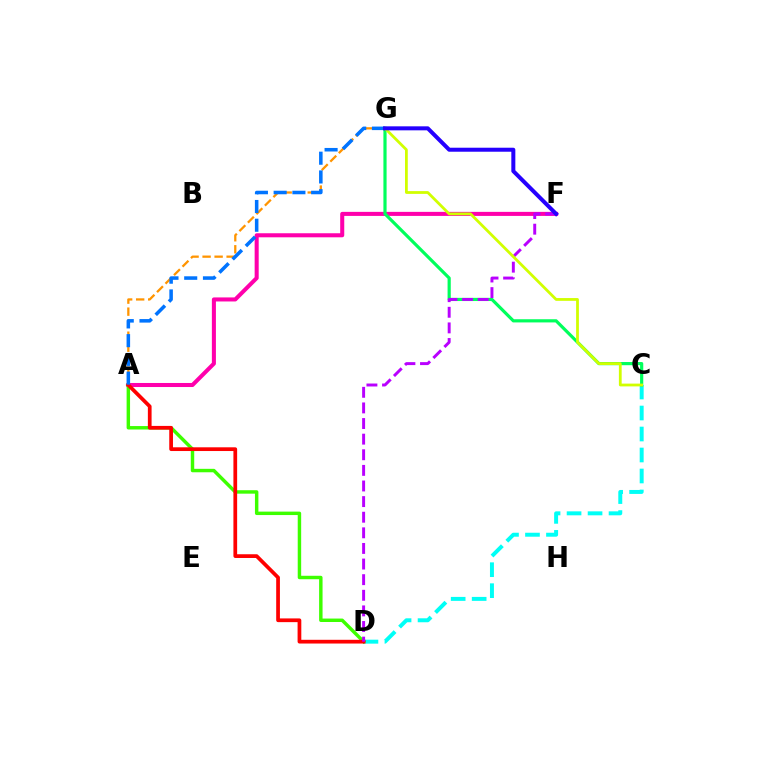{('A', 'F'): [{'color': '#ff00ac', 'line_style': 'solid', 'thickness': 2.91}], ('C', 'D'): [{'color': '#00fff6', 'line_style': 'dashed', 'thickness': 2.85}], ('A', 'D'): [{'color': '#3dff00', 'line_style': 'solid', 'thickness': 2.48}, {'color': '#ff0000', 'line_style': 'solid', 'thickness': 2.68}], ('A', 'G'): [{'color': '#ff9400', 'line_style': 'dashed', 'thickness': 1.63}, {'color': '#0074ff', 'line_style': 'dashed', 'thickness': 2.55}], ('C', 'G'): [{'color': '#00ff5c', 'line_style': 'solid', 'thickness': 2.3}, {'color': '#d1ff00', 'line_style': 'solid', 'thickness': 2.0}], ('D', 'F'): [{'color': '#b900ff', 'line_style': 'dashed', 'thickness': 2.12}], ('F', 'G'): [{'color': '#2500ff', 'line_style': 'solid', 'thickness': 2.89}]}